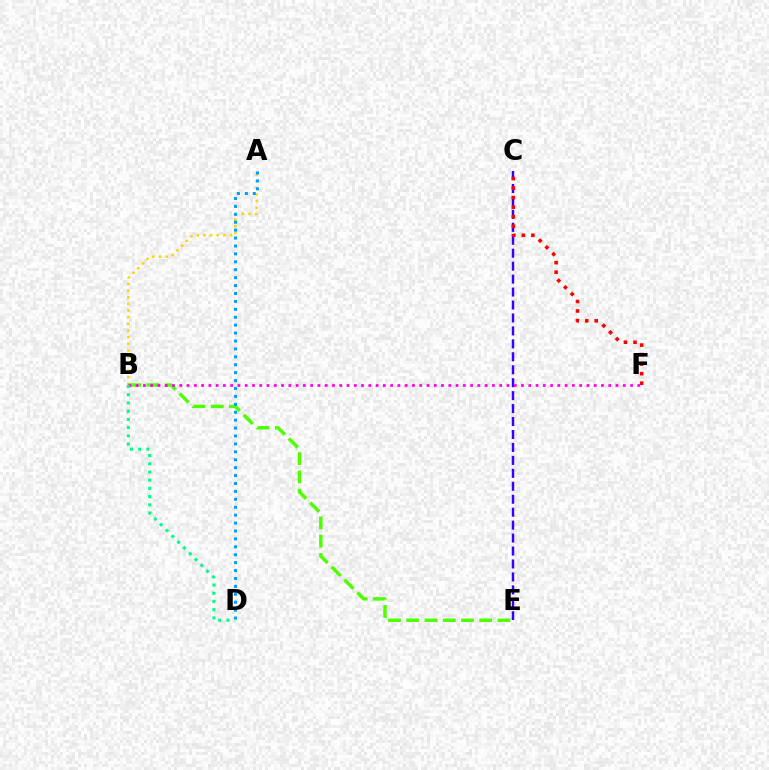{('C', 'E'): [{'color': '#3700ff', 'line_style': 'dashed', 'thickness': 1.76}], ('C', 'F'): [{'color': '#ff0000', 'line_style': 'dotted', 'thickness': 2.59}], ('A', 'B'): [{'color': '#ffd500', 'line_style': 'dotted', 'thickness': 1.81}], ('B', 'E'): [{'color': '#4fff00', 'line_style': 'dashed', 'thickness': 2.48}], ('B', 'F'): [{'color': '#ff00ed', 'line_style': 'dotted', 'thickness': 1.98}], ('B', 'D'): [{'color': '#00ff86', 'line_style': 'dotted', 'thickness': 2.23}], ('A', 'D'): [{'color': '#009eff', 'line_style': 'dotted', 'thickness': 2.15}]}